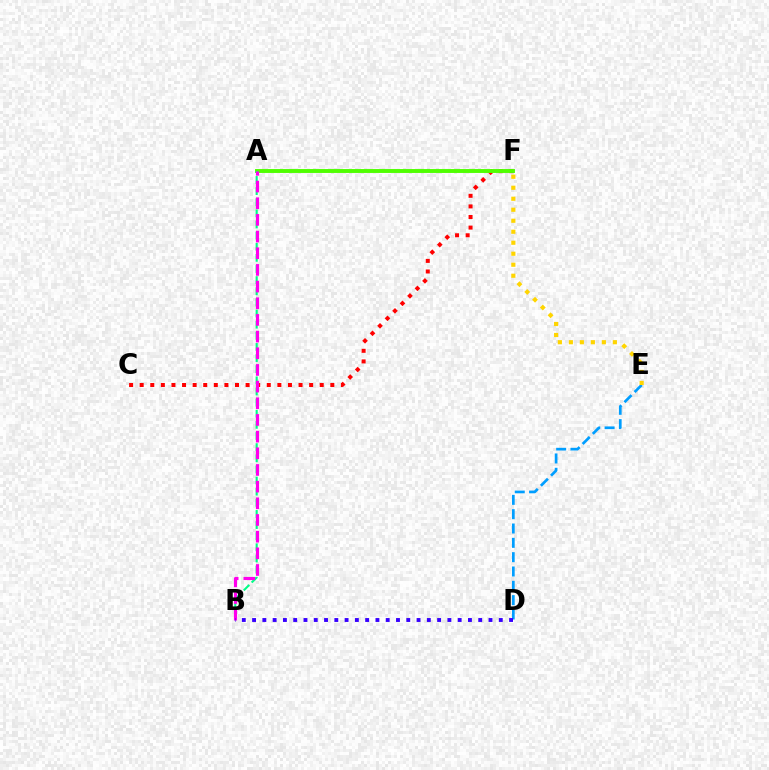{('C', 'F'): [{'color': '#ff0000', 'line_style': 'dotted', 'thickness': 2.88}], ('A', 'F'): [{'color': '#4fff00', 'line_style': 'solid', 'thickness': 2.81}], ('A', 'B'): [{'color': '#00ff86', 'line_style': 'dashed', 'thickness': 1.51}, {'color': '#ff00ed', 'line_style': 'dashed', 'thickness': 2.26}], ('D', 'E'): [{'color': '#009eff', 'line_style': 'dashed', 'thickness': 1.95}], ('E', 'F'): [{'color': '#ffd500', 'line_style': 'dotted', 'thickness': 2.99}], ('B', 'D'): [{'color': '#3700ff', 'line_style': 'dotted', 'thickness': 2.79}]}